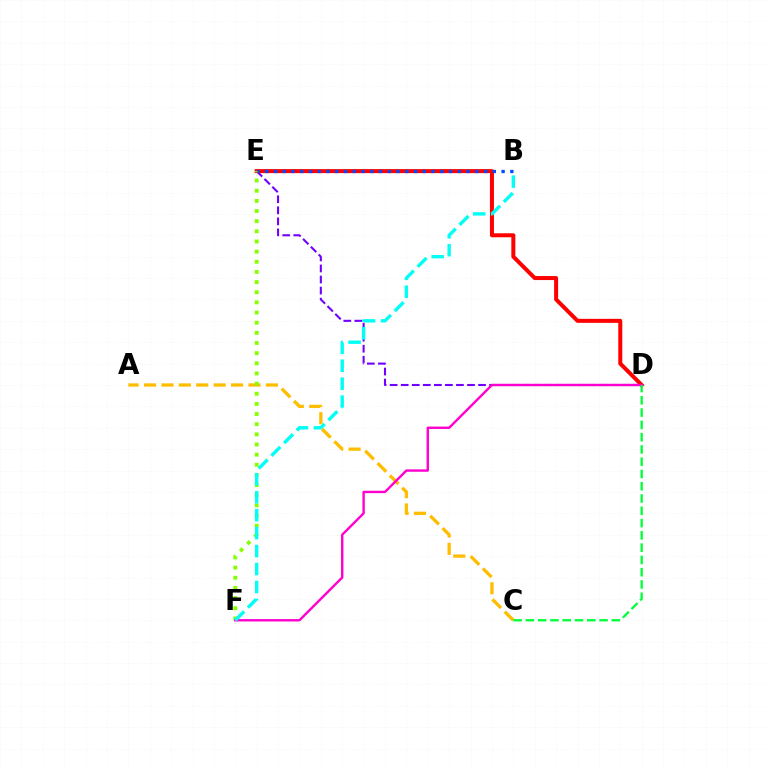{('D', 'E'): [{'color': '#7200ff', 'line_style': 'dashed', 'thickness': 1.5}, {'color': '#ff0000', 'line_style': 'solid', 'thickness': 2.88}], ('A', 'C'): [{'color': '#ffbd00', 'line_style': 'dashed', 'thickness': 2.36}], ('E', 'F'): [{'color': '#84ff00', 'line_style': 'dotted', 'thickness': 2.76}], ('D', 'F'): [{'color': '#ff00cf', 'line_style': 'solid', 'thickness': 1.73}], ('B', 'E'): [{'color': '#004bff', 'line_style': 'dotted', 'thickness': 2.38}], ('B', 'F'): [{'color': '#00fff6', 'line_style': 'dashed', 'thickness': 2.44}], ('C', 'D'): [{'color': '#00ff39', 'line_style': 'dashed', 'thickness': 1.67}]}